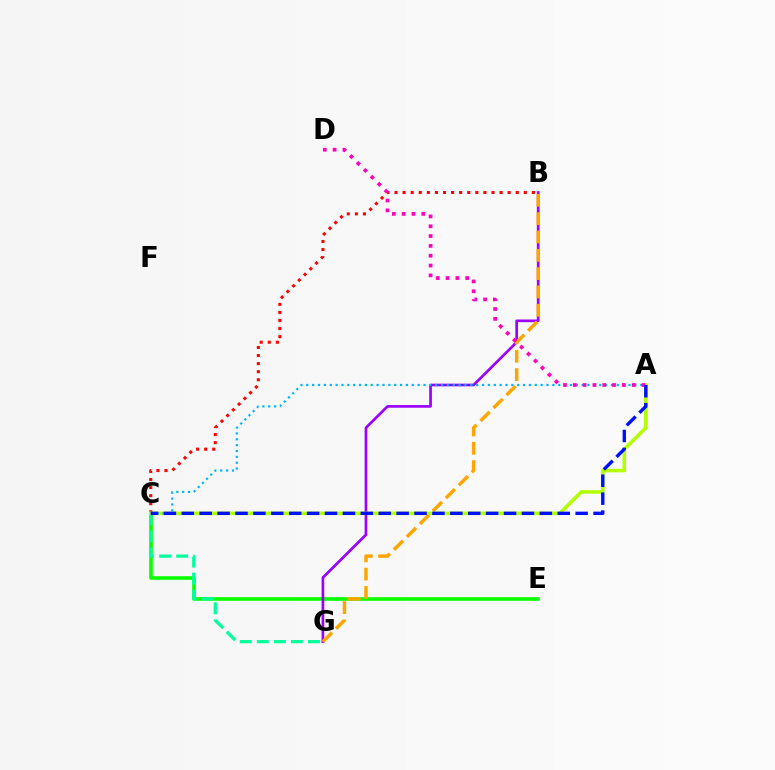{('C', 'E'): [{'color': '#08ff00', 'line_style': 'solid', 'thickness': 2.59}], ('B', 'G'): [{'color': '#9b00ff', 'line_style': 'solid', 'thickness': 1.93}, {'color': '#ffa500', 'line_style': 'dashed', 'thickness': 2.49}], ('B', 'C'): [{'color': '#ff0000', 'line_style': 'dotted', 'thickness': 2.19}], ('C', 'G'): [{'color': '#00ff9d', 'line_style': 'dashed', 'thickness': 2.32}], ('A', 'C'): [{'color': '#b3ff00', 'line_style': 'solid', 'thickness': 2.55}, {'color': '#00b5ff', 'line_style': 'dotted', 'thickness': 1.59}, {'color': '#0010ff', 'line_style': 'dashed', 'thickness': 2.43}], ('A', 'D'): [{'color': '#ff00bd', 'line_style': 'dotted', 'thickness': 2.67}]}